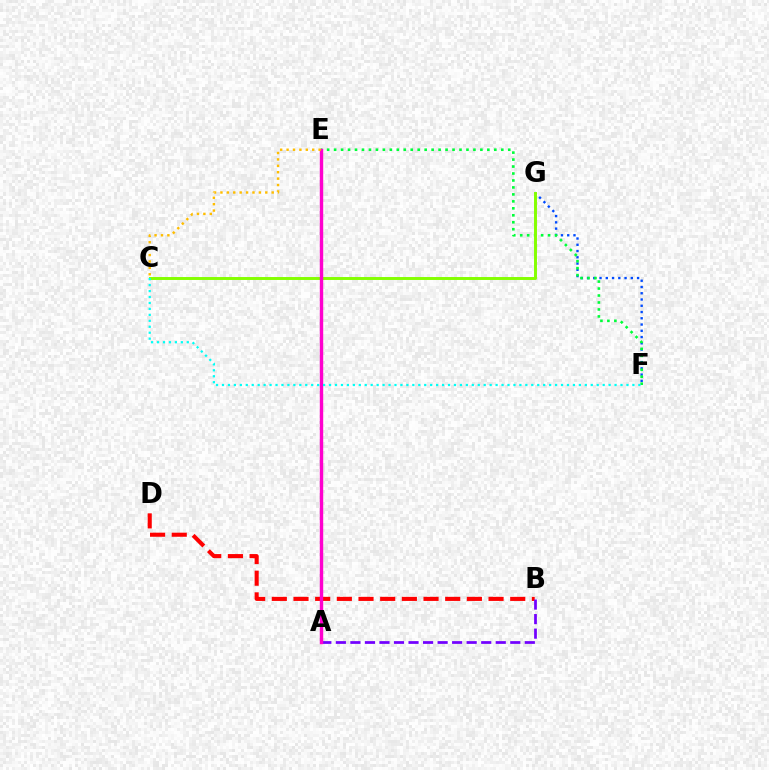{('B', 'D'): [{'color': '#ff0000', 'line_style': 'dashed', 'thickness': 2.94}], ('F', 'G'): [{'color': '#004bff', 'line_style': 'dotted', 'thickness': 1.7}], ('E', 'F'): [{'color': '#00ff39', 'line_style': 'dotted', 'thickness': 1.89}], ('A', 'B'): [{'color': '#7200ff', 'line_style': 'dashed', 'thickness': 1.97}], ('C', 'G'): [{'color': '#84ff00', 'line_style': 'solid', 'thickness': 2.12}], ('A', 'E'): [{'color': '#ff00cf', 'line_style': 'solid', 'thickness': 2.45}], ('C', 'E'): [{'color': '#ffbd00', 'line_style': 'dotted', 'thickness': 1.74}], ('C', 'F'): [{'color': '#00fff6', 'line_style': 'dotted', 'thickness': 1.62}]}